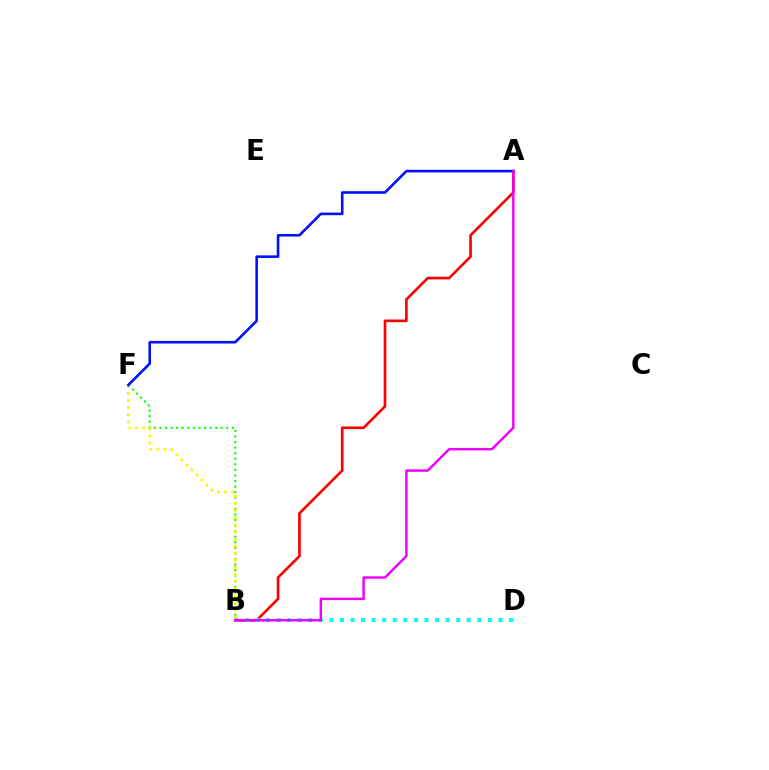{('B', 'F'): [{'color': '#08ff00', 'line_style': 'dotted', 'thickness': 1.51}, {'color': '#fcf500', 'line_style': 'dotted', 'thickness': 1.93}], ('A', 'B'): [{'color': '#ff0000', 'line_style': 'solid', 'thickness': 1.91}, {'color': '#ee00ff', 'line_style': 'solid', 'thickness': 1.75}], ('B', 'D'): [{'color': '#00fff6', 'line_style': 'dotted', 'thickness': 2.87}], ('A', 'F'): [{'color': '#0010ff', 'line_style': 'solid', 'thickness': 1.87}]}